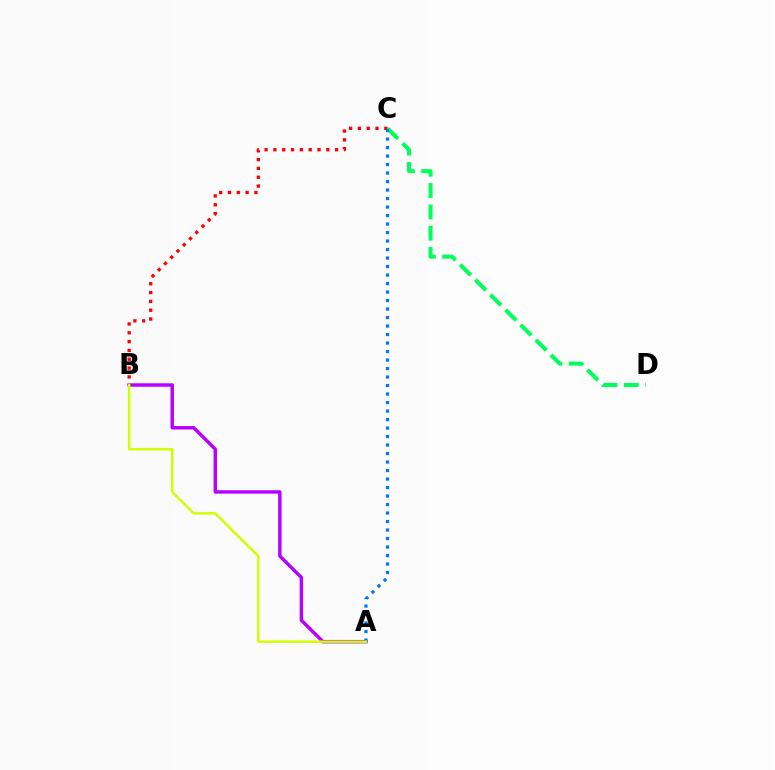{('B', 'C'): [{'color': '#ff0000', 'line_style': 'dotted', 'thickness': 2.4}], ('C', 'D'): [{'color': '#00ff5c', 'line_style': 'dashed', 'thickness': 2.9}], ('A', 'B'): [{'color': '#b900ff', 'line_style': 'solid', 'thickness': 2.47}, {'color': '#d1ff00', 'line_style': 'solid', 'thickness': 1.79}], ('A', 'C'): [{'color': '#0074ff', 'line_style': 'dotted', 'thickness': 2.31}]}